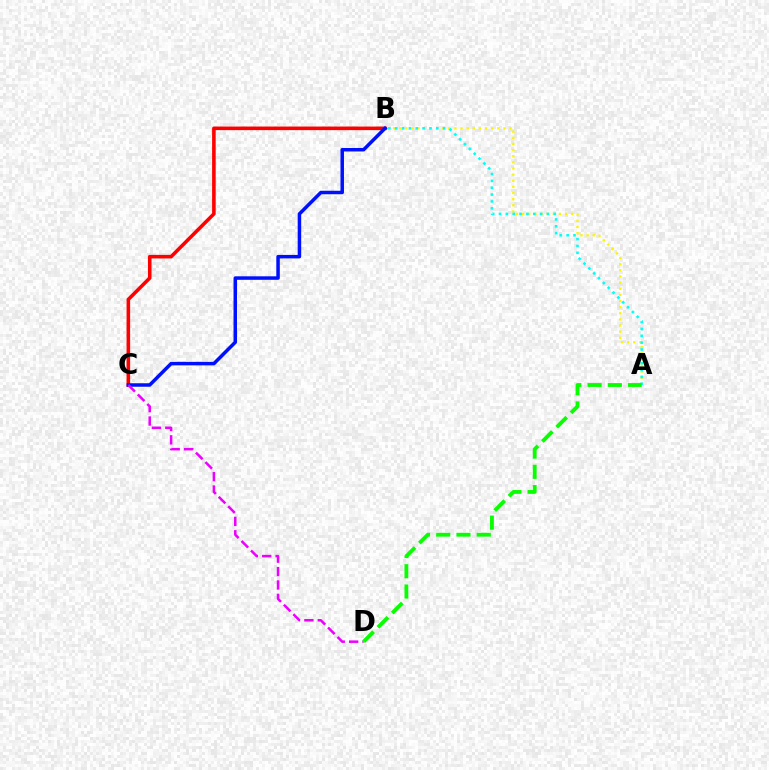{('A', 'B'): [{'color': '#fcf500', 'line_style': 'dotted', 'thickness': 1.67}, {'color': '#00fff6', 'line_style': 'dotted', 'thickness': 1.86}], ('B', 'C'): [{'color': '#ff0000', 'line_style': 'solid', 'thickness': 2.57}, {'color': '#0010ff', 'line_style': 'solid', 'thickness': 2.52}], ('C', 'D'): [{'color': '#ee00ff', 'line_style': 'dashed', 'thickness': 1.82}], ('A', 'D'): [{'color': '#08ff00', 'line_style': 'dashed', 'thickness': 2.75}]}